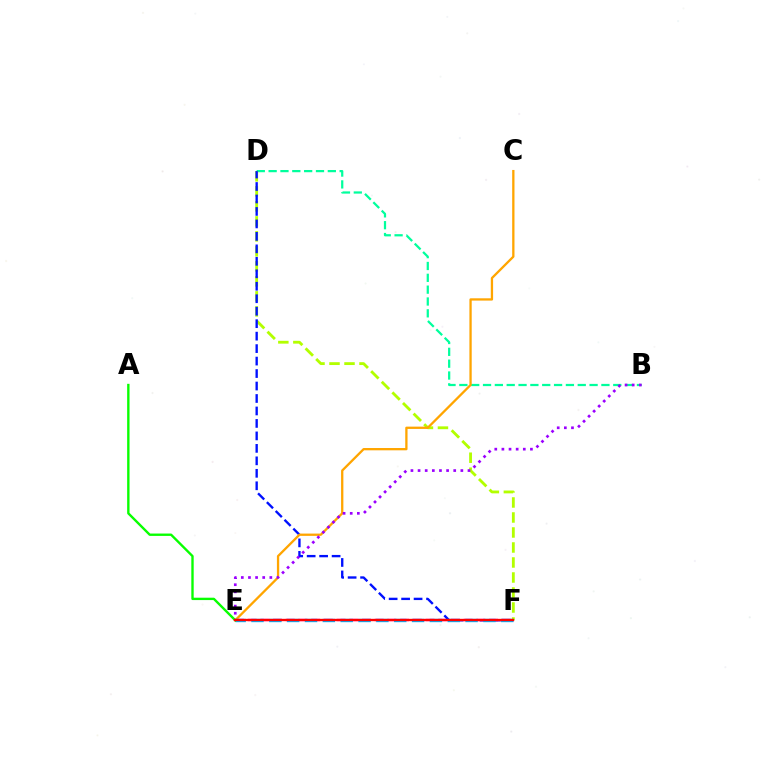{('E', 'F'): [{'color': '#ff00bd', 'line_style': 'dashed', 'thickness': 1.73}, {'color': '#00b5ff', 'line_style': 'dashed', 'thickness': 2.42}, {'color': '#ff0000', 'line_style': 'solid', 'thickness': 1.69}], ('B', 'D'): [{'color': '#00ff9d', 'line_style': 'dashed', 'thickness': 1.61}], ('D', 'F'): [{'color': '#b3ff00', 'line_style': 'dashed', 'thickness': 2.04}, {'color': '#0010ff', 'line_style': 'dashed', 'thickness': 1.69}], ('C', 'E'): [{'color': '#ffa500', 'line_style': 'solid', 'thickness': 1.65}], ('A', 'E'): [{'color': '#08ff00', 'line_style': 'solid', 'thickness': 1.71}], ('B', 'E'): [{'color': '#9b00ff', 'line_style': 'dotted', 'thickness': 1.94}]}